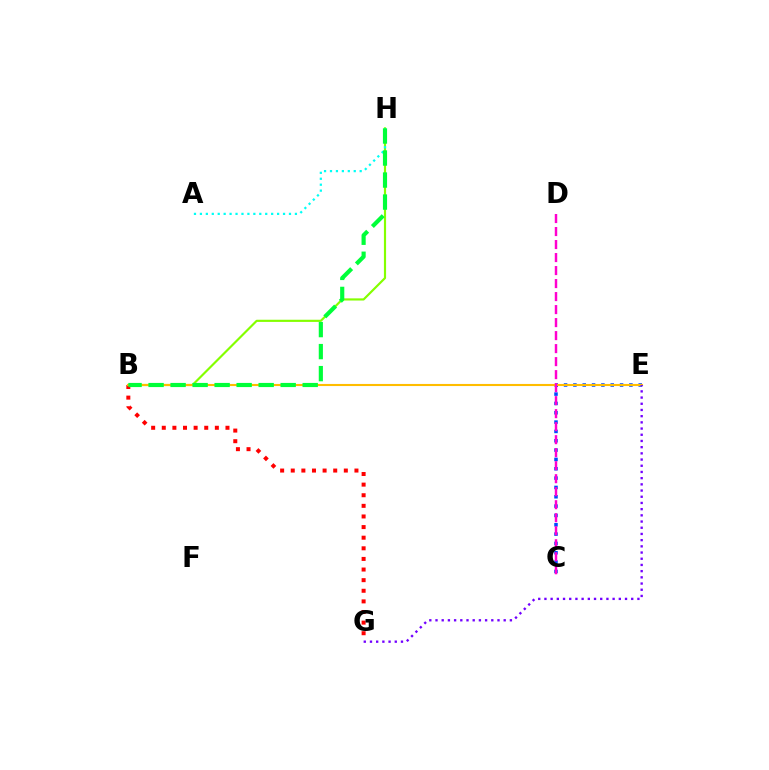{('B', 'G'): [{'color': '#ff0000', 'line_style': 'dotted', 'thickness': 2.88}], ('C', 'E'): [{'color': '#004bff', 'line_style': 'dotted', 'thickness': 2.54}], ('B', 'H'): [{'color': '#84ff00', 'line_style': 'solid', 'thickness': 1.56}, {'color': '#00ff39', 'line_style': 'dashed', 'thickness': 2.99}], ('B', 'E'): [{'color': '#ffbd00', 'line_style': 'solid', 'thickness': 1.51}], ('A', 'H'): [{'color': '#00fff6', 'line_style': 'dotted', 'thickness': 1.61}], ('C', 'D'): [{'color': '#ff00cf', 'line_style': 'dashed', 'thickness': 1.77}], ('E', 'G'): [{'color': '#7200ff', 'line_style': 'dotted', 'thickness': 1.68}]}